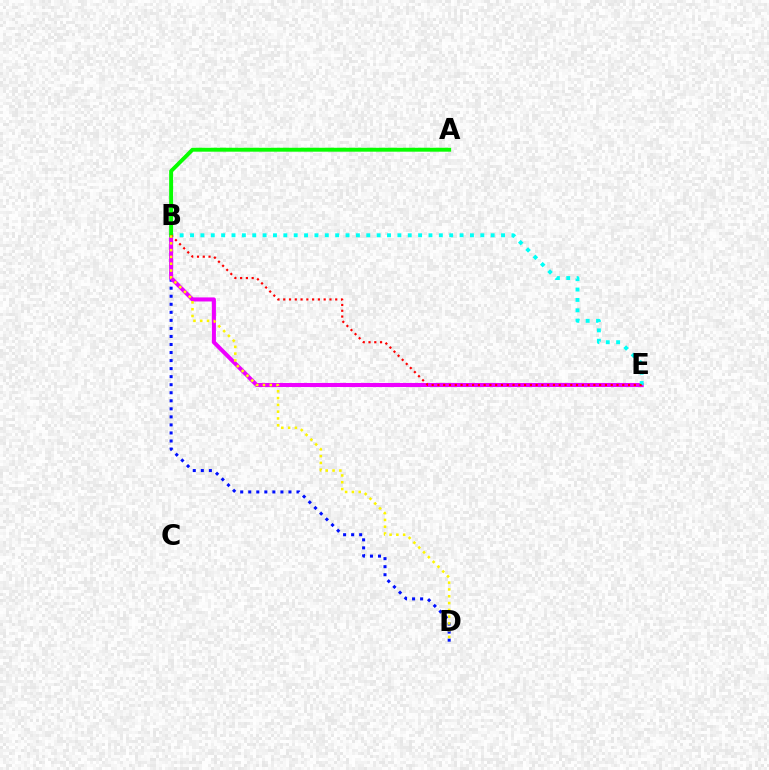{('B', 'D'): [{'color': '#0010ff', 'line_style': 'dotted', 'thickness': 2.18}, {'color': '#fcf500', 'line_style': 'dotted', 'thickness': 1.85}], ('B', 'E'): [{'color': '#ee00ff', 'line_style': 'solid', 'thickness': 2.92}, {'color': '#00fff6', 'line_style': 'dotted', 'thickness': 2.82}, {'color': '#ff0000', 'line_style': 'dotted', 'thickness': 1.57}], ('A', 'B'): [{'color': '#08ff00', 'line_style': 'solid', 'thickness': 2.82}]}